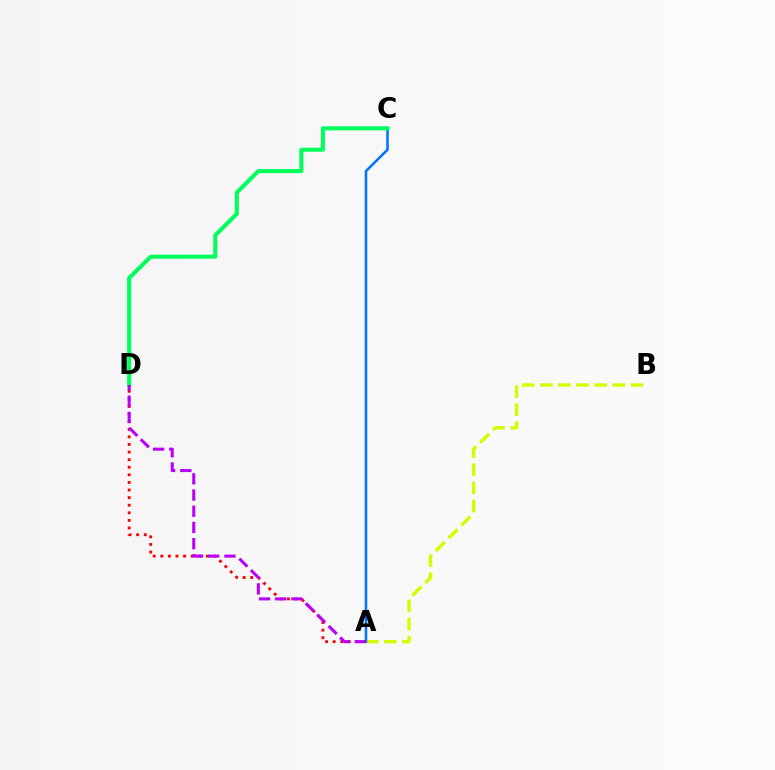{('A', 'D'): [{'color': '#ff0000', 'line_style': 'dotted', 'thickness': 2.06}, {'color': '#b900ff', 'line_style': 'dashed', 'thickness': 2.2}], ('A', 'B'): [{'color': '#d1ff00', 'line_style': 'dashed', 'thickness': 2.46}], ('A', 'C'): [{'color': '#0074ff', 'line_style': 'solid', 'thickness': 1.84}], ('C', 'D'): [{'color': '#00ff5c', 'line_style': 'solid', 'thickness': 2.93}]}